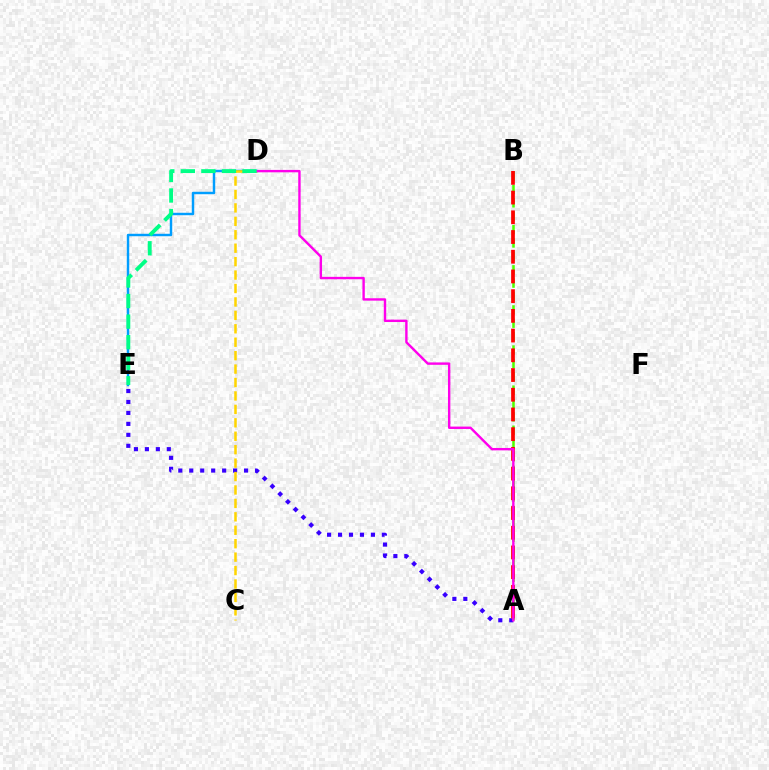{('A', 'E'): [{'color': '#3700ff', 'line_style': 'dotted', 'thickness': 2.98}], ('D', 'E'): [{'color': '#009eff', 'line_style': 'solid', 'thickness': 1.76}, {'color': '#00ff86', 'line_style': 'dashed', 'thickness': 2.79}], ('C', 'D'): [{'color': '#ffd500', 'line_style': 'dashed', 'thickness': 1.82}], ('A', 'B'): [{'color': '#4fff00', 'line_style': 'dashed', 'thickness': 1.82}, {'color': '#ff0000', 'line_style': 'dashed', 'thickness': 2.68}], ('A', 'D'): [{'color': '#ff00ed', 'line_style': 'solid', 'thickness': 1.73}]}